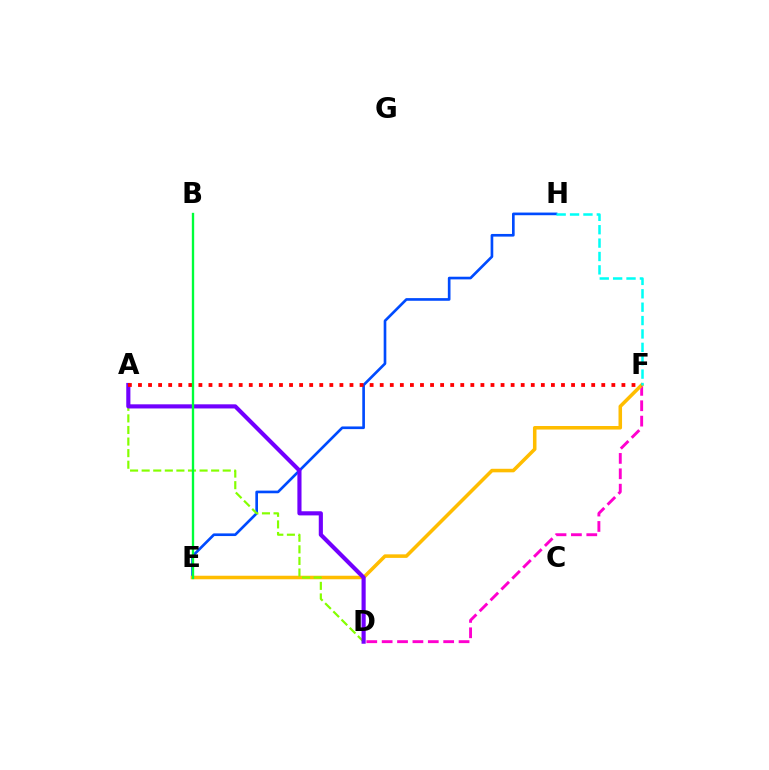{('D', 'F'): [{'color': '#ff00cf', 'line_style': 'dashed', 'thickness': 2.09}], ('E', 'H'): [{'color': '#004bff', 'line_style': 'solid', 'thickness': 1.91}], ('E', 'F'): [{'color': '#ffbd00', 'line_style': 'solid', 'thickness': 2.55}], ('A', 'D'): [{'color': '#84ff00', 'line_style': 'dashed', 'thickness': 1.57}, {'color': '#7200ff', 'line_style': 'solid', 'thickness': 2.98}], ('A', 'F'): [{'color': '#ff0000', 'line_style': 'dotted', 'thickness': 2.74}], ('B', 'E'): [{'color': '#00ff39', 'line_style': 'solid', 'thickness': 1.69}], ('F', 'H'): [{'color': '#00fff6', 'line_style': 'dashed', 'thickness': 1.82}]}